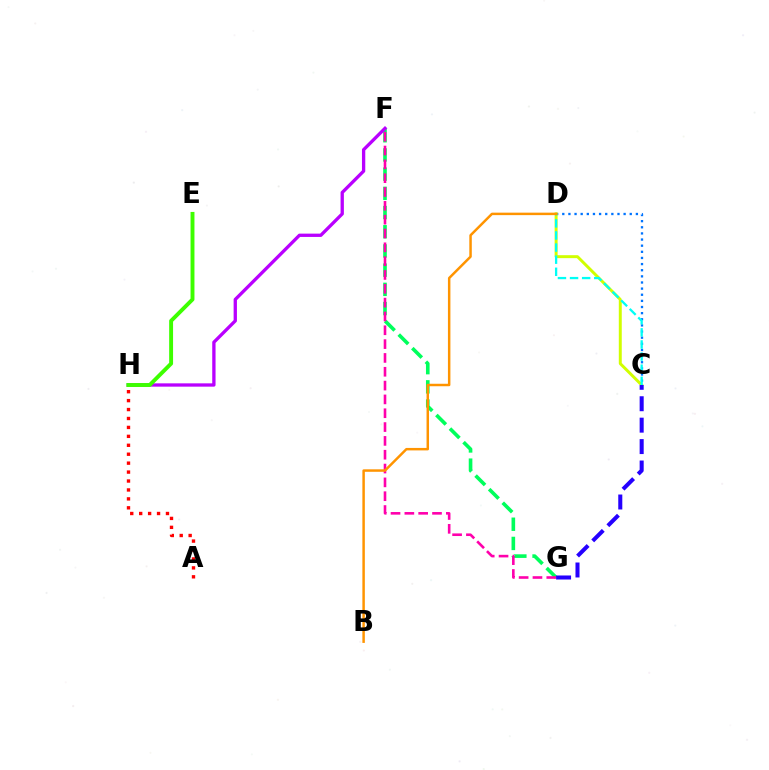{('C', 'D'): [{'color': '#0074ff', 'line_style': 'dotted', 'thickness': 1.67}, {'color': '#d1ff00', 'line_style': 'solid', 'thickness': 2.13}, {'color': '#00fff6', 'line_style': 'dashed', 'thickness': 1.64}], ('F', 'G'): [{'color': '#00ff5c', 'line_style': 'dashed', 'thickness': 2.61}, {'color': '#ff00ac', 'line_style': 'dashed', 'thickness': 1.88}], ('A', 'H'): [{'color': '#ff0000', 'line_style': 'dotted', 'thickness': 2.43}], ('C', 'G'): [{'color': '#2500ff', 'line_style': 'dashed', 'thickness': 2.91}], ('F', 'H'): [{'color': '#b900ff', 'line_style': 'solid', 'thickness': 2.38}], ('E', 'H'): [{'color': '#3dff00', 'line_style': 'solid', 'thickness': 2.81}], ('B', 'D'): [{'color': '#ff9400', 'line_style': 'solid', 'thickness': 1.78}]}